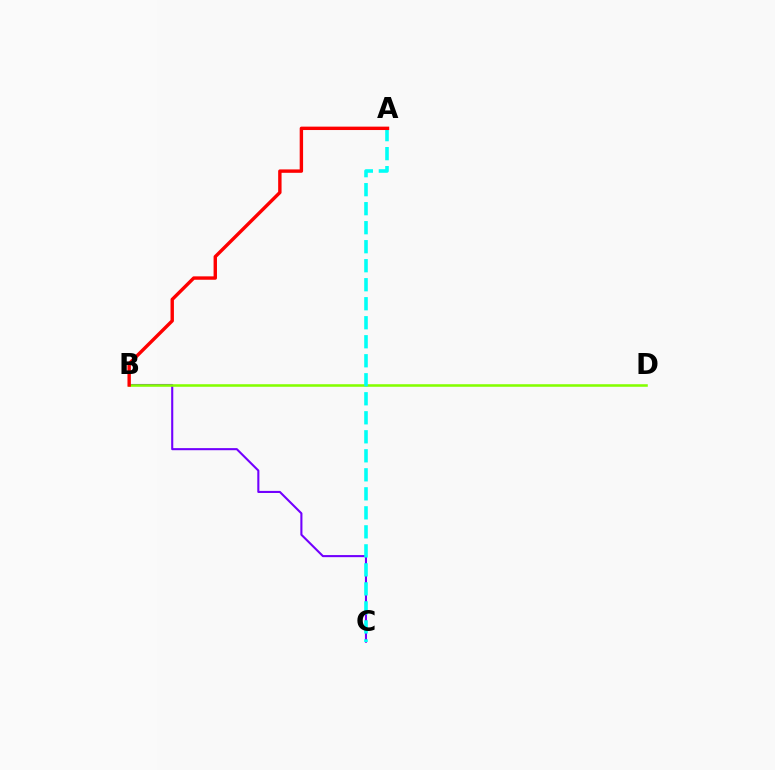{('B', 'C'): [{'color': '#7200ff', 'line_style': 'solid', 'thickness': 1.5}], ('B', 'D'): [{'color': '#84ff00', 'line_style': 'solid', 'thickness': 1.84}], ('A', 'C'): [{'color': '#00fff6', 'line_style': 'dashed', 'thickness': 2.58}], ('A', 'B'): [{'color': '#ff0000', 'line_style': 'solid', 'thickness': 2.45}]}